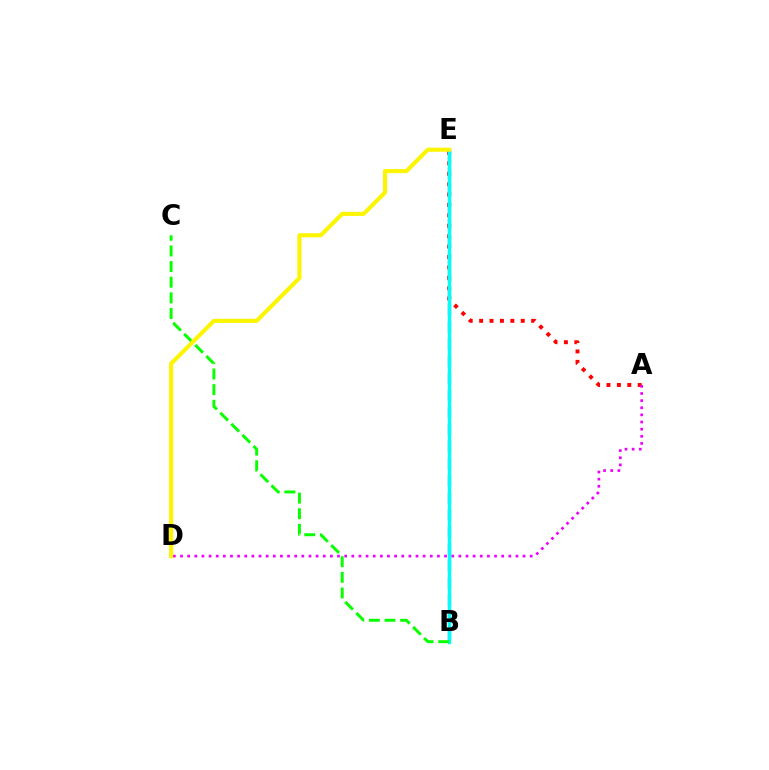{('B', 'E'): [{'color': '#0010ff', 'line_style': 'dashed', 'thickness': 2.32}, {'color': '#00fff6', 'line_style': 'solid', 'thickness': 2.47}], ('A', 'E'): [{'color': '#ff0000', 'line_style': 'dotted', 'thickness': 2.83}], ('A', 'D'): [{'color': '#ee00ff', 'line_style': 'dotted', 'thickness': 1.94}], ('B', 'C'): [{'color': '#08ff00', 'line_style': 'dashed', 'thickness': 2.12}], ('D', 'E'): [{'color': '#fcf500', 'line_style': 'solid', 'thickness': 2.94}]}